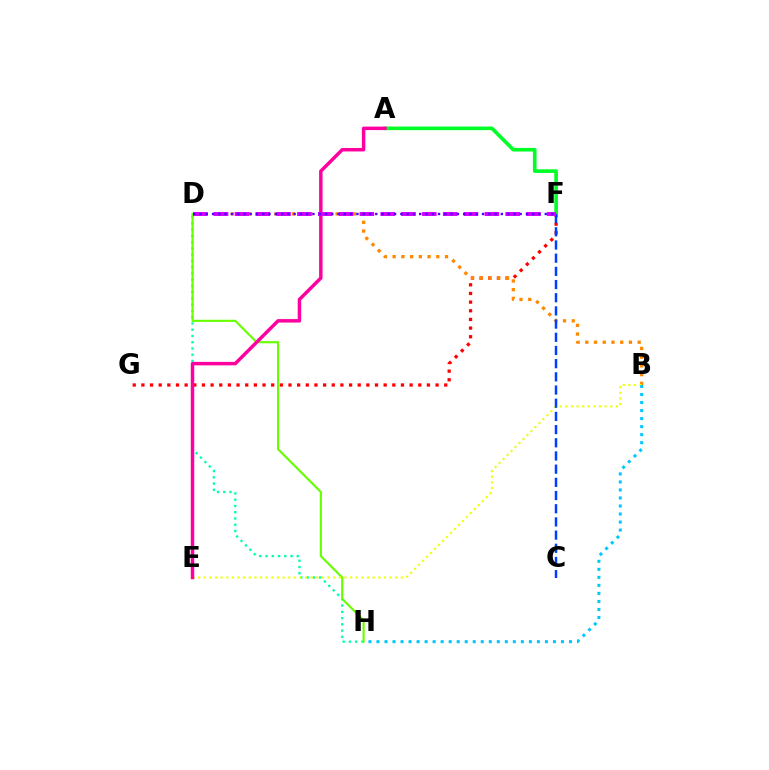{('F', 'G'): [{'color': '#ff0000', 'line_style': 'dotted', 'thickness': 2.35}], ('D', 'H'): [{'color': '#00ffaf', 'line_style': 'dotted', 'thickness': 1.7}, {'color': '#66ff00', 'line_style': 'solid', 'thickness': 1.53}], ('A', 'F'): [{'color': '#00ff27', 'line_style': 'solid', 'thickness': 2.61}], ('B', 'D'): [{'color': '#ff8800', 'line_style': 'dotted', 'thickness': 2.37}], ('B', 'E'): [{'color': '#eeff00', 'line_style': 'dotted', 'thickness': 1.53}], ('A', 'E'): [{'color': '#ff00a0', 'line_style': 'solid', 'thickness': 2.5}], ('B', 'H'): [{'color': '#00c7ff', 'line_style': 'dotted', 'thickness': 2.18}], ('C', 'F'): [{'color': '#003fff', 'line_style': 'dashed', 'thickness': 1.79}], ('D', 'F'): [{'color': '#d600ff', 'line_style': 'dashed', 'thickness': 2.83}, {'color': '#4f00ff', 'line_style': 'dotted', 'thickness': 1.71}]}